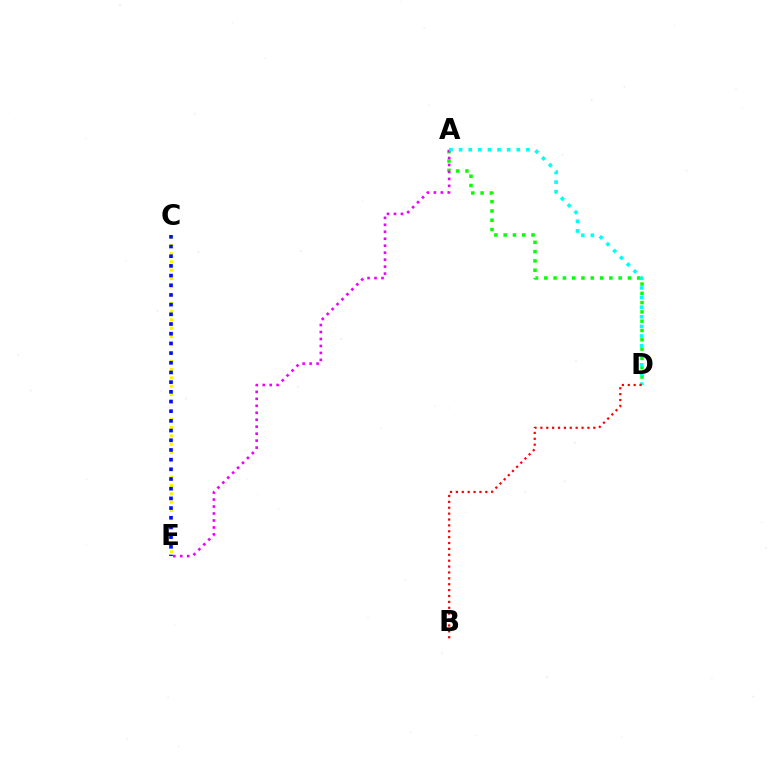{('C', 'E'): [{'color': '#fcf500', 'line_style': 'dotted', 'thickness': 2.25}, {'color': '#0010ff', 'line_style': 'dotted', 'thickness': 2.63}], ('A', 'D'): [{'color': '#08ff00', 'line_style': 'dotted', 'thickness': 2.53}, {'color': '#00fff6', 'line_style': 'dotted', 'thickness': 2.61}], ('A', 'E'): [{'color': '#ee00ff', 'line_style': 'dotted', 'thickness': 1.89}], ('B', 'D'): [{'color': '#ff0000', 'line_style': 'dotted', 'thickness': 1.6}]}